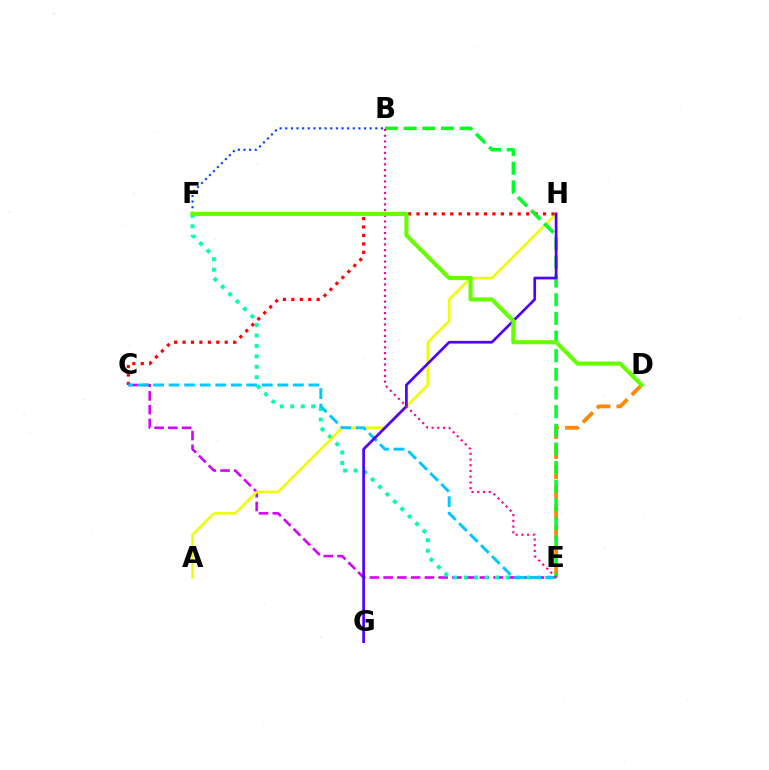{('C', 'E'): [{'color': '#d600ff', 'line_style': 'dashed', 'thickness': 1.87}, {'color': '#00c7ff', 'line_style': 'dashed', 'thickness': 2.11}], ('E', 'F'): [{'color': '#00ffaf', 'line_style': 'dotted', 'thickness': 2.84}], ('B', 'F'): [{'color': '#003fff', 'line_style': 'dotted', 'thickness': 1.53}], ('A', 'H'): [{'color': '#eeff00', 'line_style': 'solid', 'thickness': 1.84}], ('C', 'H'): [{'color': '#ff0000', 'line_style': 'dotted', 'thickness': 2.29}], ('D', 'E'): [{'color': '#ff8800', 'line_style': 'dashed', 'thickness': 2.73}], ('B', 'E'): [{'color': '#00ff27', 'line_style': 'dashed', 'thickness': 2.53}, {'color': '#ff00a0', 'line_style': 'dotted', 'thickness': 1.55}], ('G', 'H'): [{'color': '#4f00ff', 'line_style': 'solid', 'thickness': 1.94}], ('D', 'F'): [{'color': '#66ff00', 'line_style': 'solid', 'thickness': 2.96}]}